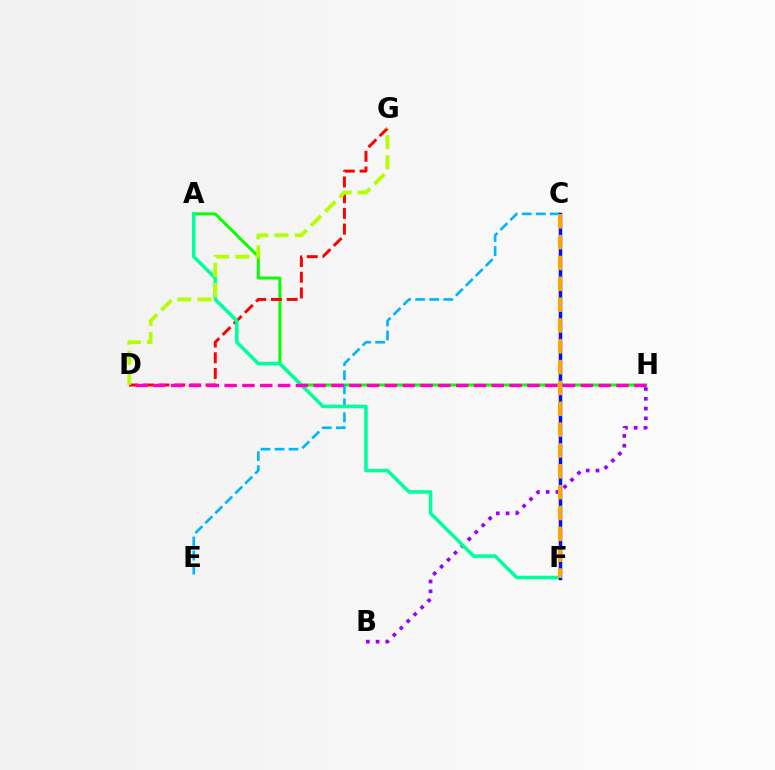{('B', 'H'): [{'color': '#9b00ff', 'line_style': 'dotted', 'thickness': 2.66}], ('A', 'H'): [{'color': '#08ff00', 'line_style': 'solid', 'thickness': 2.14}], ('D', 'G'): [{'color': '#ff0000', 'line_style': 'dashed', 'thickness': 2.14}, {'color': '#b3ff00', 'line_style': 'dashed', 'thickness': 2.74}], ('C', 'E'): [{'color': '#00b5ff', 'line_style': 'dashed', 'thickness': 1.91}], ('A', 'F'): [{'color': '#00ff9d', 'line_style': 'solid', 'thickness': 2.56}], ('D', 'H'): [{'color': '#ff00bd', 'line_style': 'dashed', 'thickness': 2.42}], ('C', 'F'): [{'color': '#0010ff', 'line_style': 'solid', 'thickness': 2.52}, {'color': '#ffa500', 'line_style': 'dashed', 'thickness': 2.83}]}